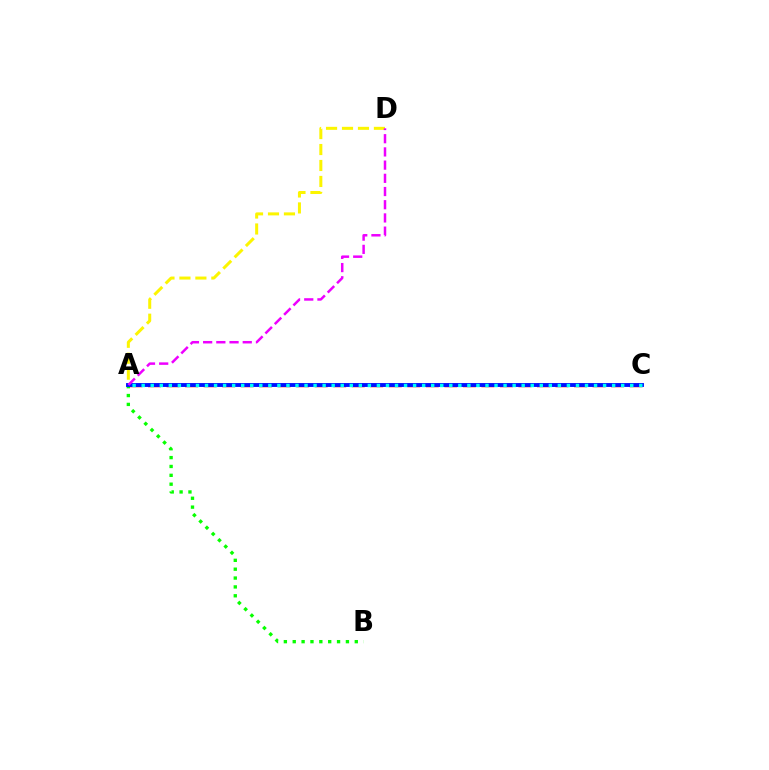{('A', 'C'): [{'color': '#ff0000', 'line_style': 'dashed', 'thickness': 2.52}, {'color': '#0010ff', 'line_style': 'solid', 'thickness': 2.79}, {'color': '#00fff6', 'line_style': 'dotted', 'thickness': 2.46}], ('A', 'D'): [{'color': '#fcf500', 'line_style': 'dashed', 'thickness': 2.17}, {'color': '#ee00ff', 'line_style': 'dashed', 'thickness': 1.79}], ('A', 'B'): [{'color': '#08ff00', 'line_style': 'dotted', 'thickness': 2.41}]}